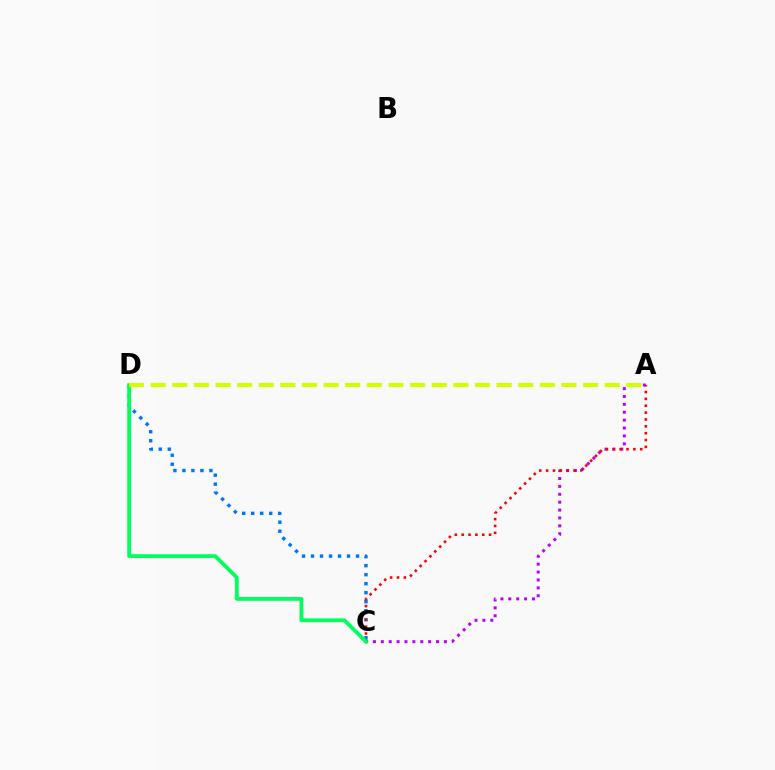{('A', 'C'): [{'color': '#b900ff', 'line_style': 'dotted', 'thickness': 2.14}, {'color': '#ff0000', 'line_style': 'dotted', 'thickness': 1.86}], ('C', 'D'): [{'color': '#0074ff', 'line_style': 'dotted', 'thickness': 2.45}, {'color': '#00ff5c', 'line_style': 'solid', 'thickness': 2.74}], ('A', 'D'): [{'color': '#d1ff00', 'line_style': 'dashed', 'thickness': 2.94}]}